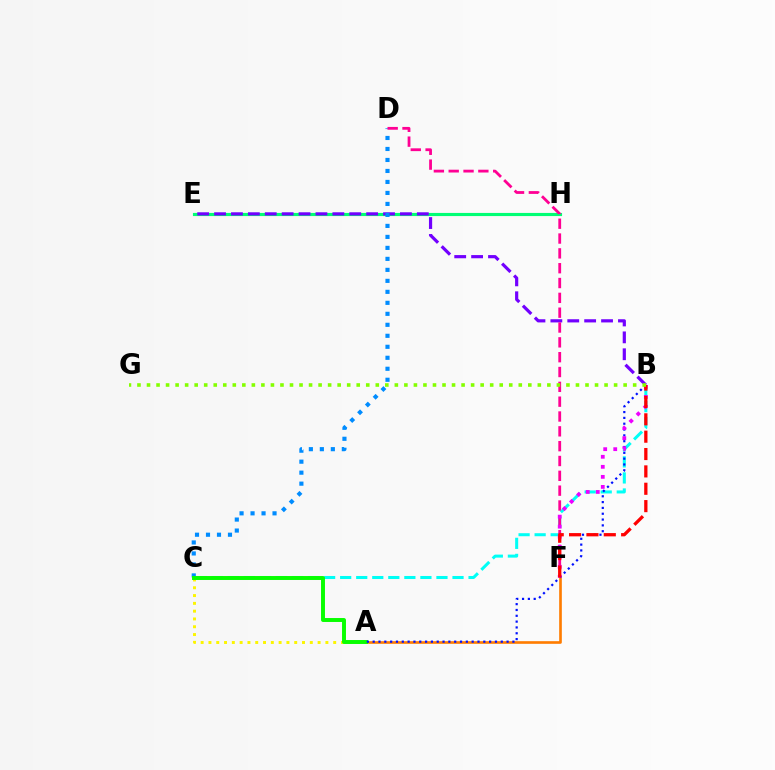{('B', 'C'): [{'color': '#00fff6', 'line_style': 'dashed', 'thickness': 2.18}], ('E', 'H'): [{'color': '#00ff74', 'line_style': 'solid', 'thickness': 2.26}], ('A', 'F'): [{'color': '#ff7c00', 'line_style': 'solid', 'thickness': 1.91}], ('A', 'C'): [{'color': '#fcf500', 'line_style': 'dotted', 'thickness': 2.12}, {'color': '#08ff00', 'line_style': 'solid', 'thickness': 2.84}], ('B', 'E'): [{'color': '#7200ff', 'line_style': 'dashed', 'thickness': 2.3}], ('C', 'D'): [{'color': '#008cff', 'line_style': 'dotted', 'thickness': 2.99}], ('D', 'F'): [{'color': '#ff0094', 'line_style': 'dashed', 'thickness': 2.01}], ('A', 'B'): [{'color': '#0010ff', 'line_style': 'dotted', 'thickness': 1.58}], ('B', 'F'): [{'color': '#ee00ff', 'line_style': 'dotted', 'thickness': 2.73}, {'color': '#ff0000', 'line_style': 'dashed', 'thickness': 2.36}], ('B', 'G'): [{'color': '#84ff00', 'line_style': 'dotted', 'thickness': 2.59}]}